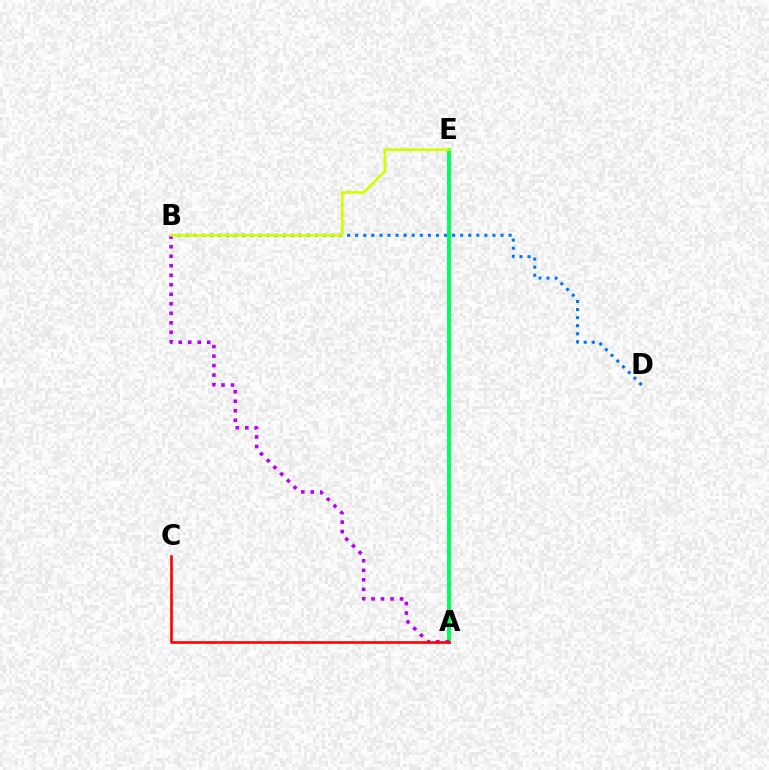{('B', 'D'): [{'color': '#0074ff', 'line_style': 'dotted', 'thickness': 2.19}], ('A', 'E'): [{'color': '#00ff5c', 'line_style': 'solid', 'thickness': 2.84}], ('A', 'B'): [{'color': '#b900ff', 'line_style': 'dotted', 'thickness': 2.58}], ('B', 'E'): [{'color': '#d1ff00', 'line_style': 'solid', 'thickness': 1.94}], ('A', 'C'): [{'color': '#ff0000', 'line_style': 'solid', 'thickness': 1.88}]}